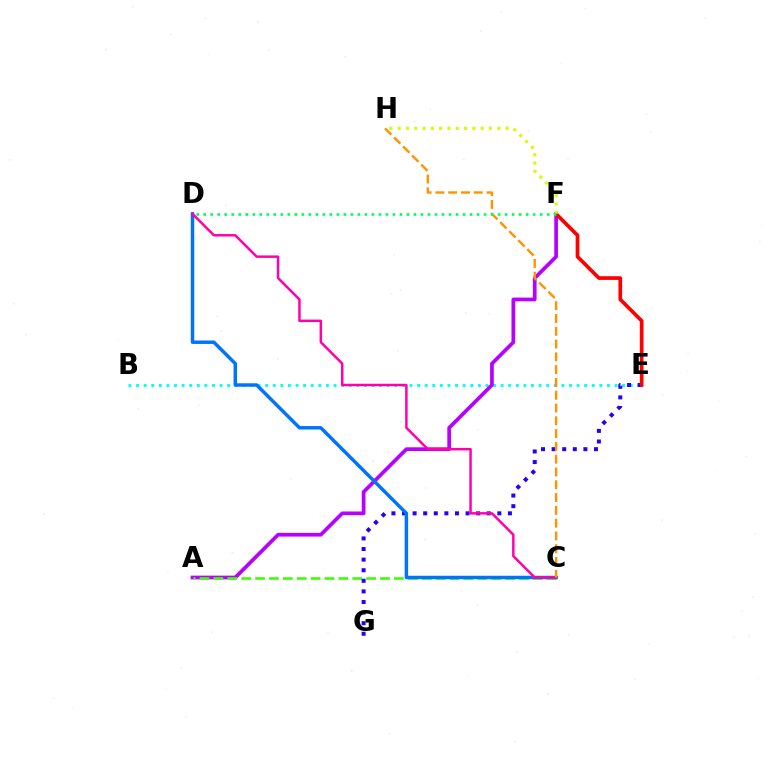{('B', 'E'): [{'color': '#00fff6', 'line_style': 'dotted', 'thickness': 2.06}], ('A', 'F'): [{'color': '#b900ff', 'line_style': 'solid', 'thickness': 2.67}], ('A', 'C'): [{'color': '#3dff00', 'line_style': 'dashed', 'thickness': 1.89}], ('E', 'G'): [{'color': '#2500ff', 'line_style': 'dotted', 'thickness': 2.88}], ('C', 'D'): [{'color': '#0074ff', 'line_style': 'solid', 'thickness': 2.49}, {'color': '#ff00ac', 'line_style': 'solid', 'thickness': 1.79}], ('E', 'F'): [{'color': '#ff0000', 'line_style': 'solid', 'thickness': 2.65}], ('F', 'H'): [{'color': '#d1ff00', 'line_style': 'dotted', 'thickness': 2.26}], ('C', 'H'): [{'color': '#ff9400', 'line_style': 'dashed', 'thickness': 1.74}], ('D', 'F'): [{'color': '#00ff5c', 'line_style': 'dotted', 'thickness': 1.9}]}